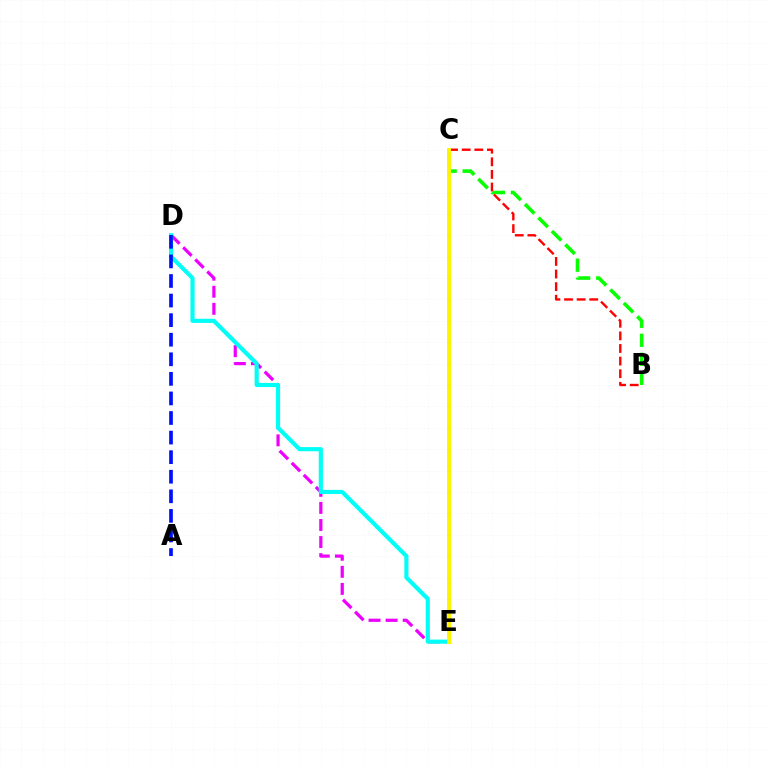{('D', 'E'): [{'color': '#ee00ff', 'line_style': 'dashed', 'thickness': 2.32}, {'color': '#00fff6', 'line_style': 'solid', 'thickness': 2.98}], ('B', 'C'): [{'color': '#08ff00', 'line_style': 'dashed', 'thickness': 2.59}, {'color': '#ff0000', 'line_style': 'dashed', 'thickness': 1.71}], ('C', 'E'): [{'color': '#fcf500', 'line_style': 'solid', 'thickness': 2.84}], ('A', 'D'): [{'color': '#0010ff', 'line_style': 'dashed', 'thickness': 2.66}]}